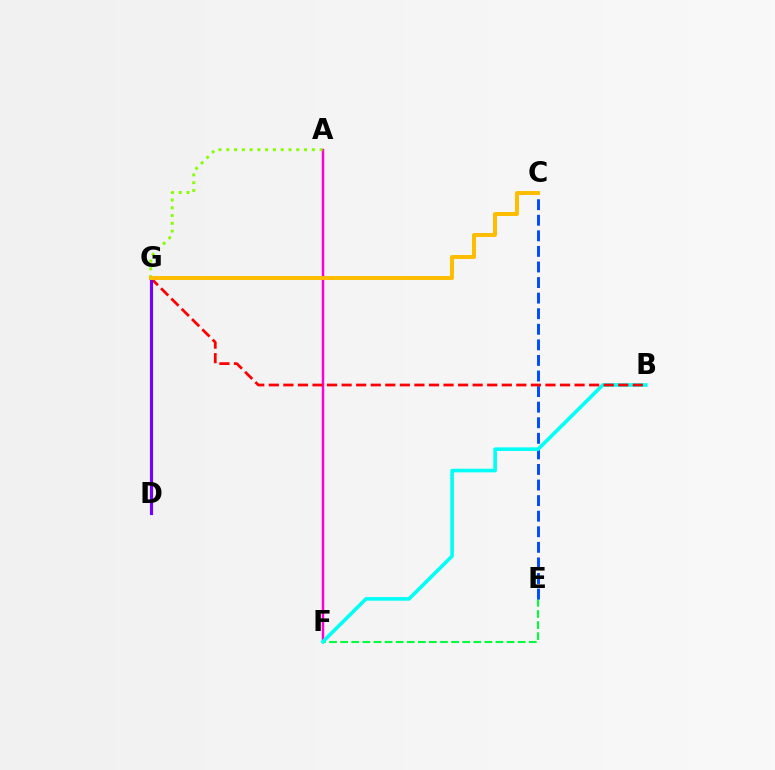{('A', 'F'): [{'color': '#ff00cf', 'line_style': 'solid', 'thickness': 1.77}], ('E', 'F'): [{'color': '#00ff39', 'line_style': 'dashed', 'thickness': 1.51}], ('C', 'E'): [{'color': '#004bff', 'line_style': 'dashed', 'thickness': 2.12}], ('B', 'F'): [{'color': '#00fff6', 'line_style': 'solid', 'thickness': 2.6}], ('B', 'G'): [{'color': '#ff0000', 'line_style': 'dashed', 'thickness': 1.98}], ('A', 'G'): [{'color': '#84ff00', 'line_style': 'dotted', 'thickness': 2.11}], ('D', 'G'): [{'color': '#7200ff', 'line_style': 'solid', 'thickness': 2.26}], ('C', 'G'): [{'color': '#ffbd00', 'line_style': 'solid', 'thickness': 2.86}]}